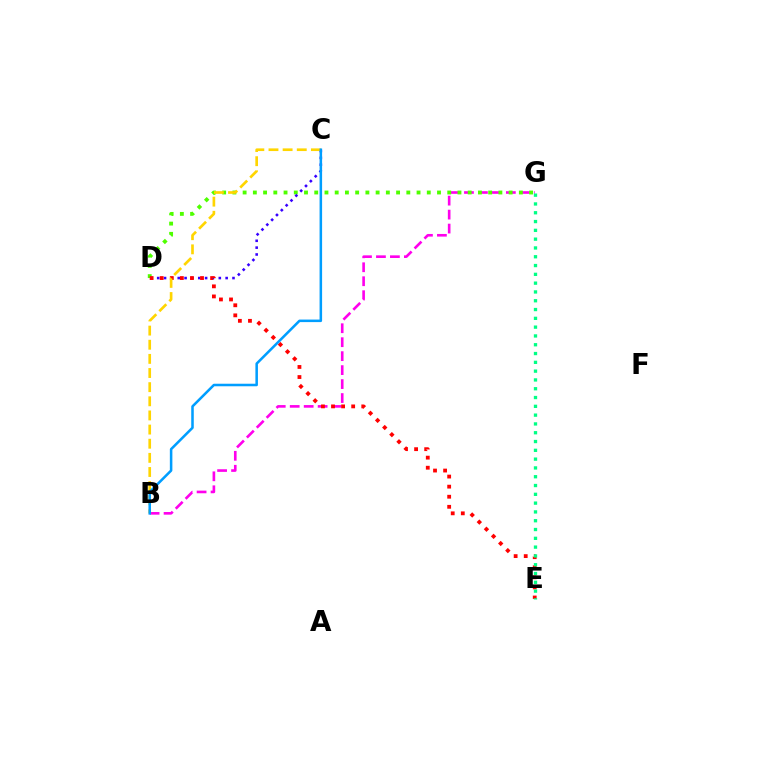{('B', 'G'): [{'color': '#ff00ed', 'line_style': 'dashed', 'thickness': 1.9}], ('D', 'G'): [{'color': '#4fff00', 'line_style': 'dotted', 'thickness': 2.78}], ('C', 'D'): [{'color': '#3700ff', 'line_style': 'dotted', 'thickness': 1.86}], ('D', 'E'): [{'color': '#ff0000', 'line_style': 'dotted', 'thickness': 2.74}], ('B', 'C'): [{'color': '#ffd500', 'line_style': 'dashed', 'thickness': 1.92}, {'color': '#009eff', 'line_style': 'solid', 'thickness': 1.83}], ('E', 'G'): [{'color': '#00ff86', 'line_style': 'dotted', 'thickness': 2.39}]}